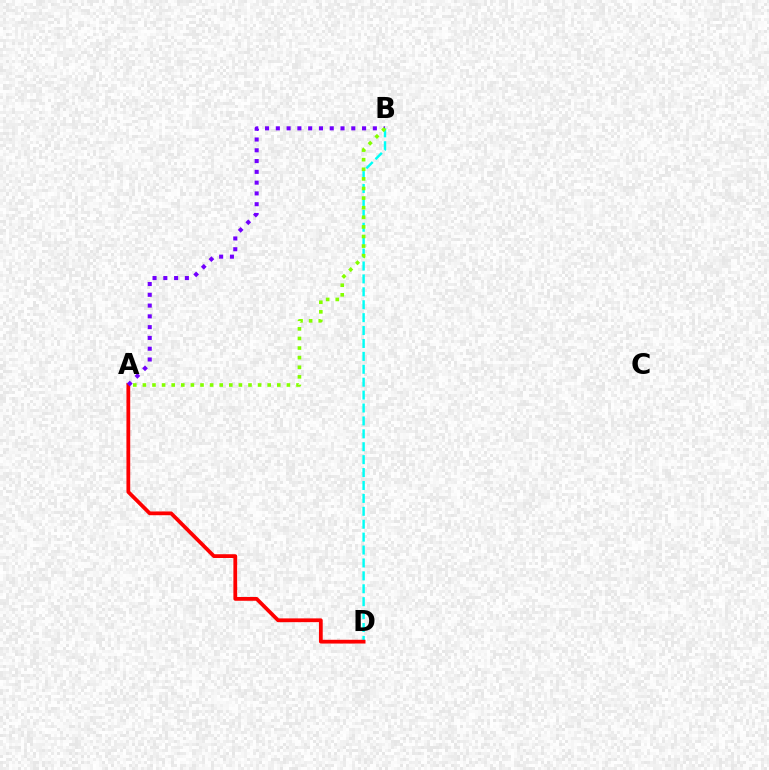{('B', 'D'): [{'color': '#00fff6', 'line_style': 'dashed', 'thickness': 1.75}], ('A', 'D'): [{'color': '#ff0000', 'line_style': 'solid', 'thickness': 2.72}], ('A', 'B'): [{'color': '#7200ff', 'line_style': 'dotted', 'thickness': 2.93}, {'color': '#84ff00', 'line_style': 'dotted', 'thickness': 2.61}]}